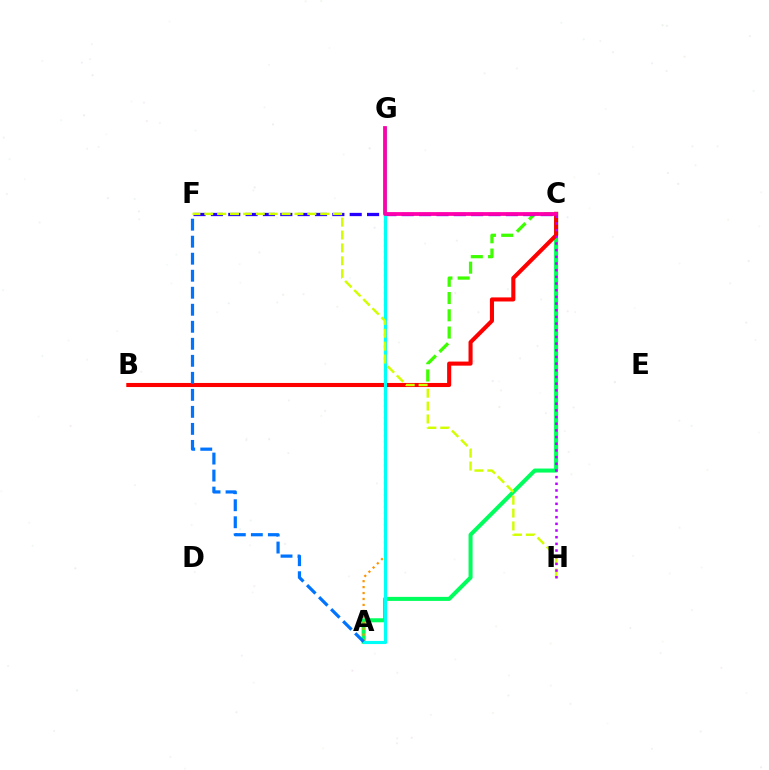{('A', 'C'): [{'color': '#00ff5c', 'line_style': 'solid', 'thickness': 2.9}], ('A', 'G'): [{'color': '#ff9400', 'line_style': 'dotted', 'thickness': 1.61}, {'color': '#00fff6', 'line_style': 'solid', 'thickness': 2.25}], ('B', 'C'): [{'color': '#3dff00', 'line_style': 'dashed', 'thickness': 2.34}, {'color': '#ff0000', 'line_style': 'solid', 'thickness': 2.94}], ('C', 'F'): [{'color': '#2500ff', 'line_style': 'dashed', 'thickness': 2.36}], ('F', 'H'): [{'color': '#d1ff00', 'line_style': 'dashed', 'thickness': 1.75}], ('C', 'G'): [{'color': '#ff00ac', 'line_style': 'solid', 'thickness': 2.71}], ('C', 'H'): [{'color': '#b900ff', 'line_style': 'dotted', 'thickness': 1.81}], ('A', 'F'): [{'color': '#0074ff', 'line_style': 'dashed', 'thickness': 2.31}]}